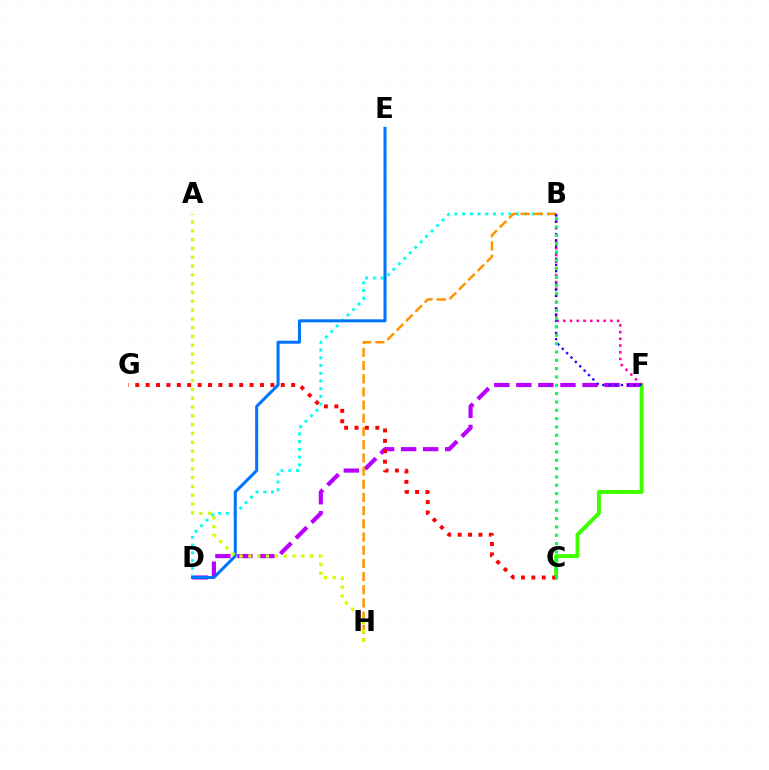{('D', 'F'): [{'color': '#b900ff', 'line_style': 'dashed', 'thickness': 3.0}], ('B', 'D'): [{'color': '#00fff6', 'line_style': 'dotted', 'thickness': 2.1}], ('B', 'H'): [{'color': '#ff9400', 'line_style': 'dashed', 'thickness': 1.79}], ('D', 'E'): [{'color': '#0074ff', 'line_style': 'solid', 'thickness': 2.18}], ('C', 'F'): [{'color': '#3dff00', 'line_style': 'solid', 'thickness': 2.85}], ('B', 'F'): [{'color': '#ff00ac', 'line_style': 'dotted', 'thickness': 1.83}, {'color': '#2500ff', 'line_style': 'dotted', 'thickness': 1.68}], ('A', 'H'): [{'color': '#d1ff00', 'line_style': 'dotted', 'thickness': 2.39}], ('C', 'G'): [{'color': '#ff0000', 'line_style': 'dotted', 'thickness': 2.82}], ('B', 'C'): [{'color': '#00ff5c', 'line_style': 'dotted', 'thickness': 2.26}]}